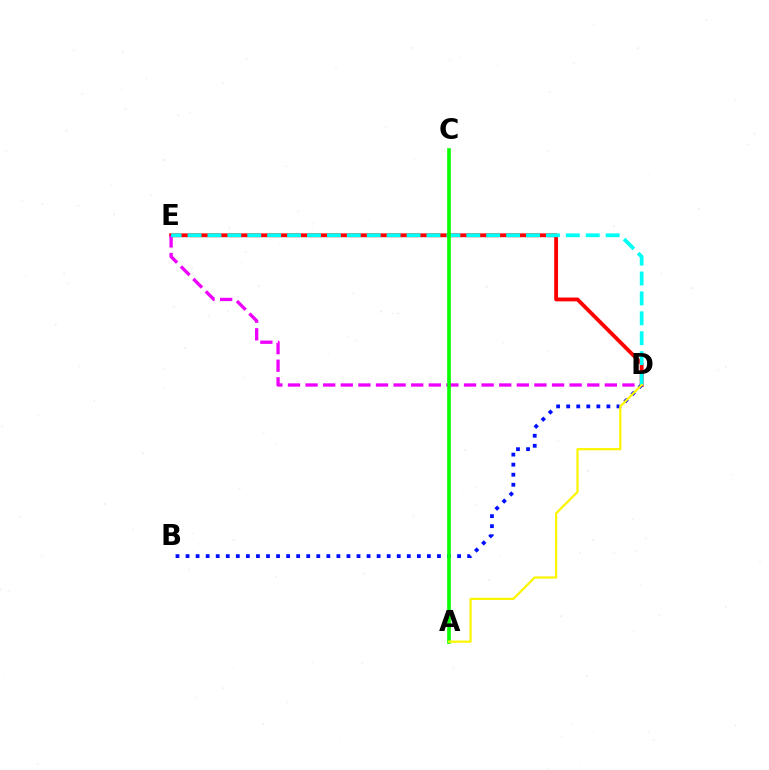{('D', 'E'): [{'color': '#ff0000', 'line_style': 'solid', 'thickness': 2.76}, {'color': '#ee00ff', 'line_style': 'dashed', 'thickness': 2.39}, {'color': '#00fff6', 'line_style': 'dashed', 'thickness': 2.7}], ('B', 'D'): [{'color': '#0010ff', 'line_style': 'dotted', 'thickness': 2.73}], ('A', 'C'): [{'color': '#08ff00', 'line_style': 'solid', 'thickness': 2.63}], ('A', 'D'): [{'color': '#fcf500', 'line_style': 'solid', 'thickness': 1.6}]}